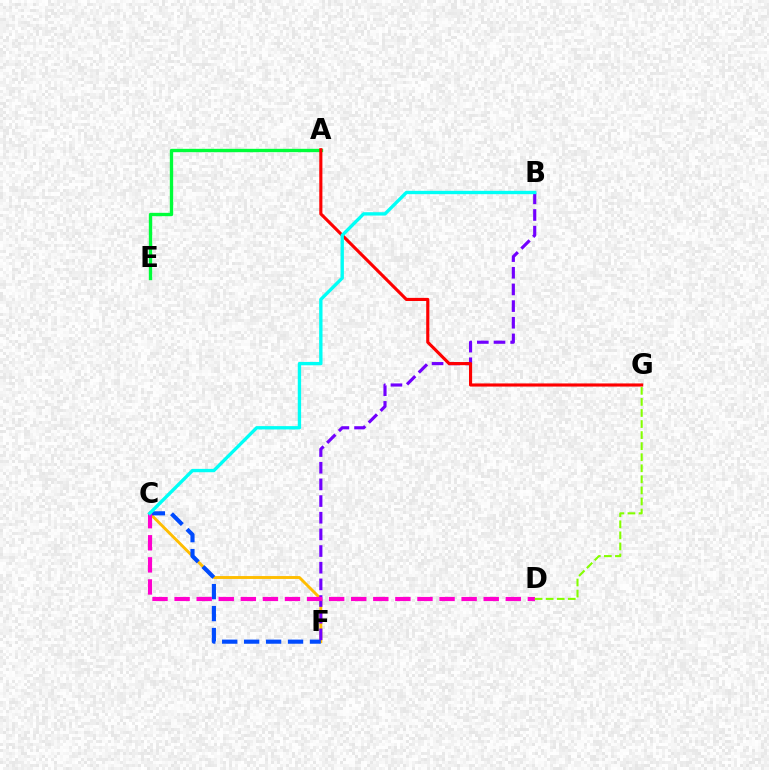{('C', 'F'): [{'color': '#ffbd00', 'line_style': 'solid', 'thickness': 2.08}, {'color': '#004bff', 'line_style': 'dashed', 'thickness': 2.98}], ('A', 'E'): [{'color': '#00ff39', 'line_style': 'solid', 'thickness': 2.41}], ('B', 'F'): [{'color': '#7200ff', 'line_style': 'dashed', 'thickness': 2.26}], ('C', 'D'): [{'color': '#ff00cf', 'line_style': 'dashed', 'thickness': 3.0}], ('A', 'G'): [{'color': '#ff0000', 'line_style': 'solid', 'thickness': 2.25}], ('B', 'C'): [{'color': '#00fff6', 'line_style': 'solid', 'thickness': 2.41}], ('D', 'G'): [{'color': '#84ff00', 'line_style': 'dashed', 'thickness': 1.5}]}